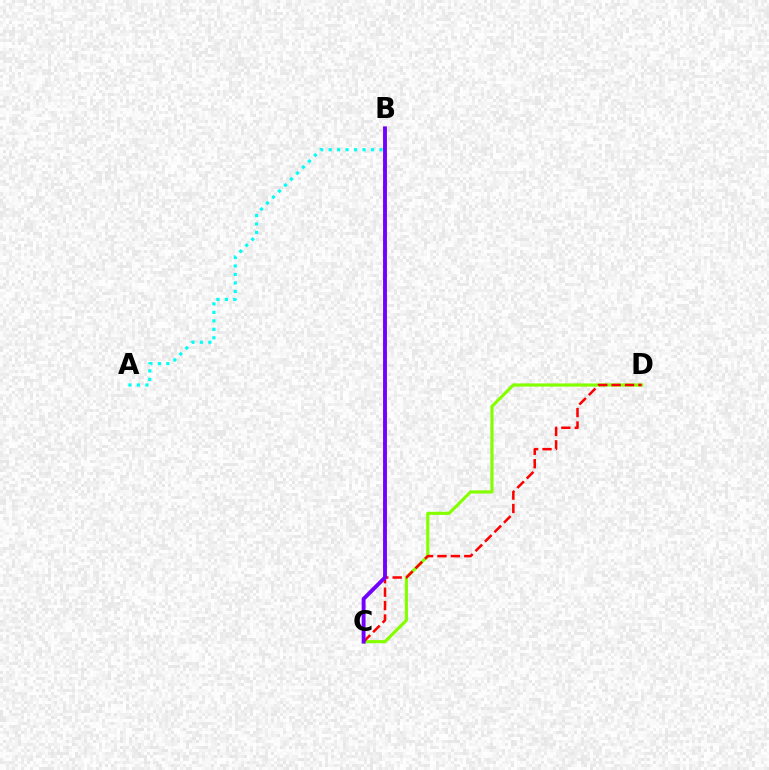{('A', 'B'): [{'color': '#00fff6', 'line_style': 'dotted', 'thickness': 2.3}], ('C', 'D'): [{'color': '#84ff00', 'line_style': 'solid', 'thickness': 2.27}, {'color': '#ff0000', 'line_style': 'dashed', 'thickness': 1.82}], ('B', 'C'): [{'color': '#7200ff', 'line_style': 'solid', 'thickness': 2.79}]}